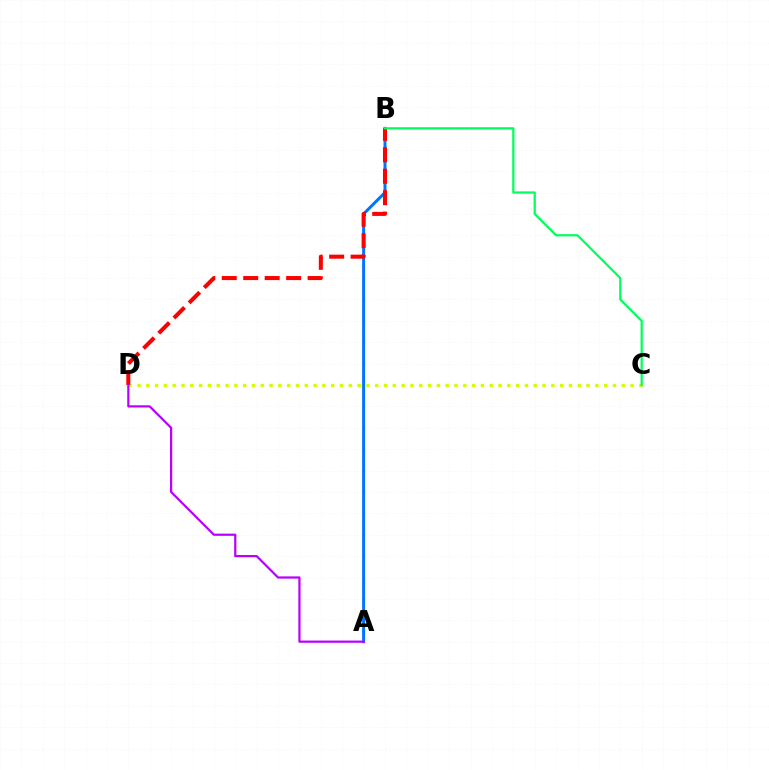{('C', 'D'): [{'color': '#d1ff00', 'line_style': 'dotted', 'thickness': 2.39}], ('A', 'B'): [{'color': '#0074ff', 'line_style': 'solid', 'thickness': 2.15}], ('B', 'D'): [{'color': '#ff0000', 'line_style': 'dashed', 'thickness': 2.92}], ('A', 'D'): [{'color': '#b900ff', 'line_style': 'solid', 'thickness': 1.6}], ('B', 'C'): [{'color': '#00ff5c', 'line_style': 'solid', 'thickness': 1.61}]}